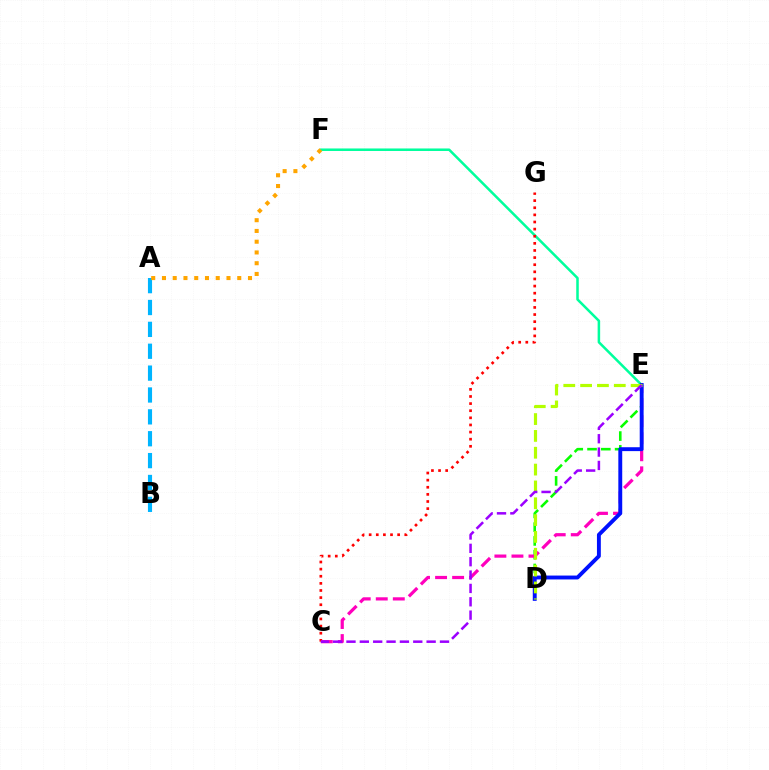{('E', 'F'): [{'color': '#00ff9d', 'line_style': 'solid', 'thickness': 1.82}], ('C', 'G'): [{'color': '#ff0000', 'line_style': 'dotted', 'thickness': 1.93}], ('A', 'B'): [{'color': '#00b5ff', 'line_style': 'dashed', 'thickness': 2.97}], ('D', 'E'): [{'color': '#08ff00', 'line_style': 'dashed', 'thickness': 1.87}, {'color': '#0010ff', 'line_style': 'solid', 'thickness': 2.8}, {'color': '#b3ff00', 'line_style': 'dashed', 'thickness': 2.29}], ('C', 'E'): [{'color': '#ff00bd', 'line_style': 'dashed', 'thickness': 2.32}, {'color': '#9b00ff', 'line_style': 'dashed', 'thickness': 1.81}], ('A', 'F'): [{'color': '#ffa500', 'line_style': 'dotted', 'thickness': 2.92}]}